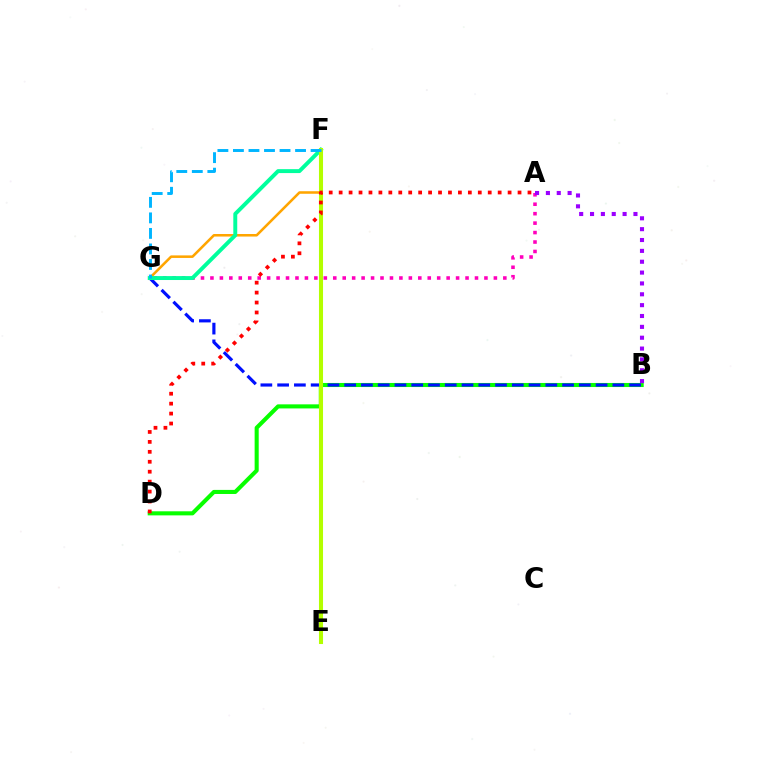{('A', 'G'): [{'color': '#ff00bd', 'line_style': 'dotted', 'thickness': 2.57}], ('B', 'D'): [{'color': '#08ff00', 'line_style': 'solid', 'thickness': 2.93}], ('F', 'G'): [{'color': '#ffa500', 'line_style': 'solid', 'thickness': 1.84}, {'color': '#00ff9d', 'line_style': 'solid', 'thickness': 2.83}, {'color': '#00b5ff', 'line_style': 'dashed', 'thickness': 2.11}], ('B', 'G'): [{'color': '#0010ff', 'line_style': 'dashed', 'thickness': 2.28}], ('A', 'B'): [{'color': '#9b00ff', 'line_style': 'dotted', 'thickness': 2.95}], ('E', 'F'): [{'color': '#b3ff00', 'line_style': 'solid', 'thickness': 2.93}], ('A', 'D'): [{'color': '#ff0000', 'line_style': 'dotted', 'thickness': 2.7}]}